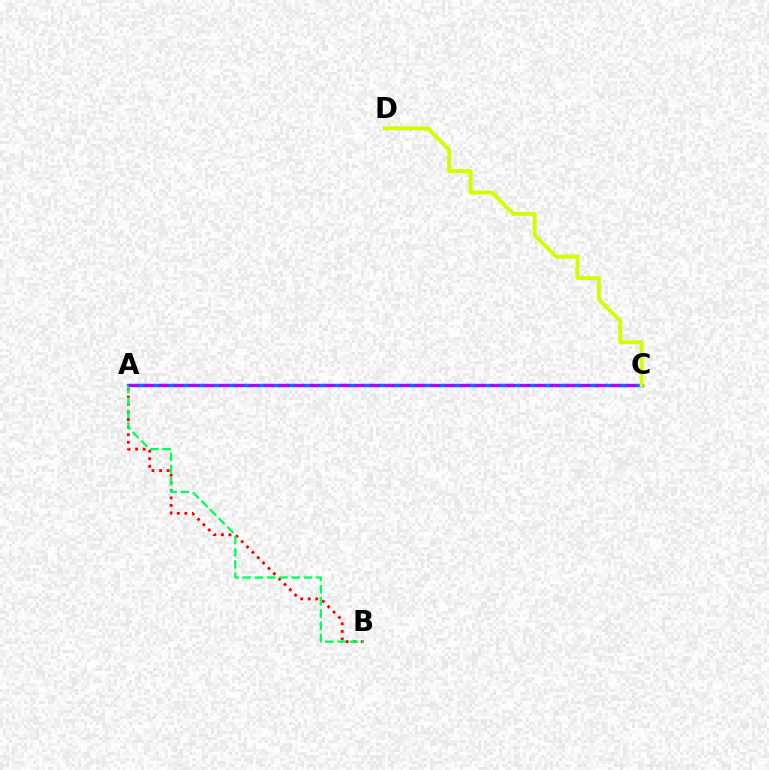{('A', 'B'): [{'color': '#ff0000', 'line_style': 'dotted', 'thickness': 2.05}, {'color': '#00ff5c', 'line_style': 'dashed', 'thickness': 1.66}], ('A', 'C'): [{'color': '#0074ff', 'line_style': 'solid', 'thickness': 2.49}, {'color': '#b900ff', 'line_style': 'dashed', 'thickness': 2.05}], ('C', 'D'): [{'color': '#d1ff00', 'line_style': 'solid', 'thickness': 2.81}]}